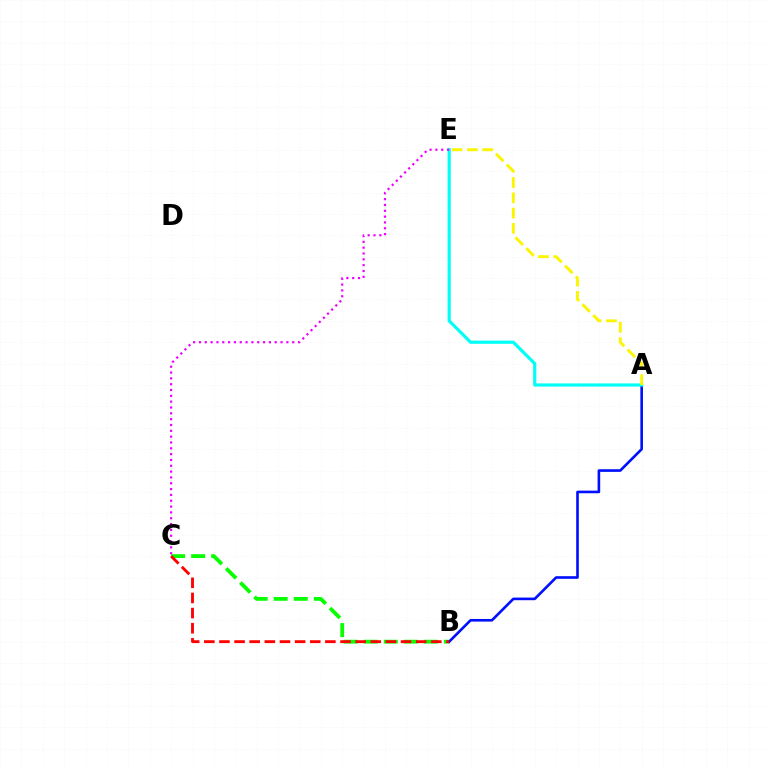{('B', 'C'): [{'color': '#08ff00', 'line_style': 'dashed', 'thickness': 2.72}, {'color': '#ff0000', 'line_style': 'dashed', 'thickness': 2.06}], ('A', 'B'): [{'color': '#0010ff', 'line_style': 'solid', 'thickness': 1.89}], ('A', 'E'): [{'color': '#00fff6', 'line_style': 'solid', 'thickness': 2.28}, {'color': '#fcf500', 'line_style': 'dashed', 'thickness': 2.08}], ('C', 'E'): [{'color': '#ee00ff', 'line_style': 'dotted', 'thickness': 1.58}]}